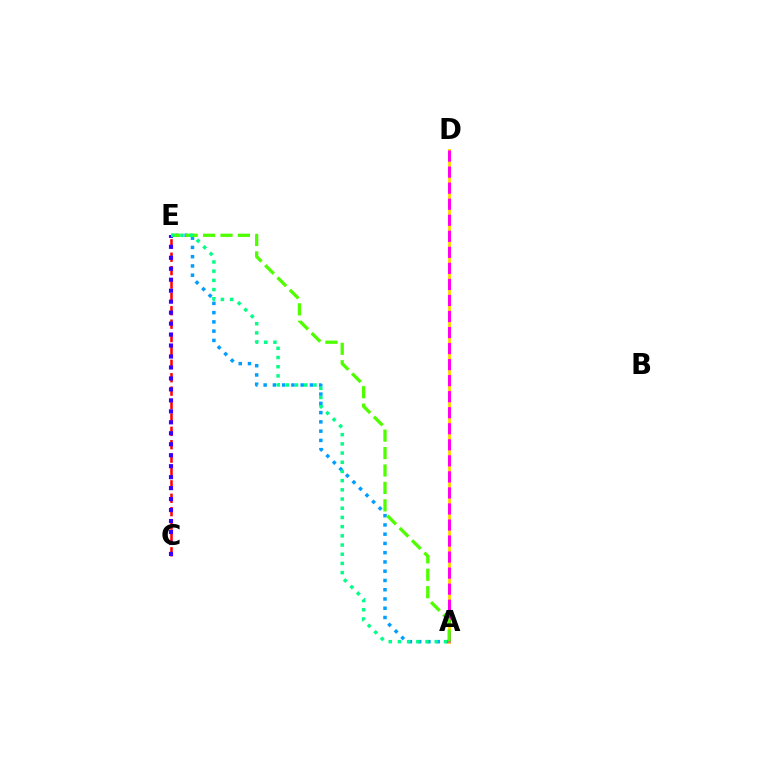{('A', 'E'): [{'color': '#009eff', 'line_style': 'dotted', 'thickness': 2.52}, {'color': '#4fff00', 'line_style': 'dashed', 'thickness': 2.37}, {'color': '#00ff86', 'line_style': 'dotted', 'thickness': 2.5}], ('A', 'D'): [{'color': '#ffd500', 'line_style': 'solid', 'thickness': 2.04}, {'color': '#ff00ed', 'line_style': 'dashed', 'thickness': 2.18}], ('C', 'E'): [{'color': '#ff0000', 'line_style': 'dashed', 'thickness': 1.82}, {'color': '#3700ff', 'line_style': 'dotted', 'thickness': 2.98}]}